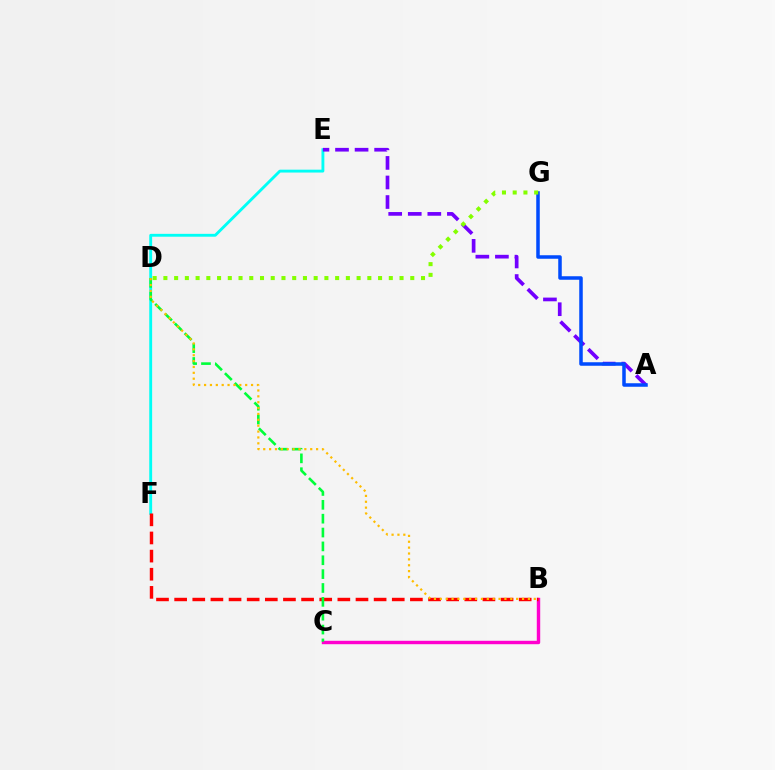{('E', 'F'): [{'color': '#00fff6', 'line_style': 'solid', 'thickness': 2.07}], ('B', 'C'): [{'color': '#ff00cf', 'line_style': 'solid', 'thickness': 2.46}], ('A', 'E'): [{'color': '#7200ff', 'line_style': 'dashed', 'thickness': 2.66}], ('B', 'F'): [{'color': '#ff0000', 'line_style': 'dashed', 'thickness': 2.46}], ('A', 'G'): [{'color': '#004bff', 'line_style': 'solid', 'thickness': 2.53}], ('C', 'D'): [{'color': '#00ff39', 'line_style': 'dashed', 'thickness': 1.88}], ('B', 'D'): [{'color': '#ffbd00', 'line_style': 'dotted', 'thickness': 1.6}], ('D', 'G'): [{'color': '#84ff00', 'line_style': 'dotted', 'thickness': 2.92}]}